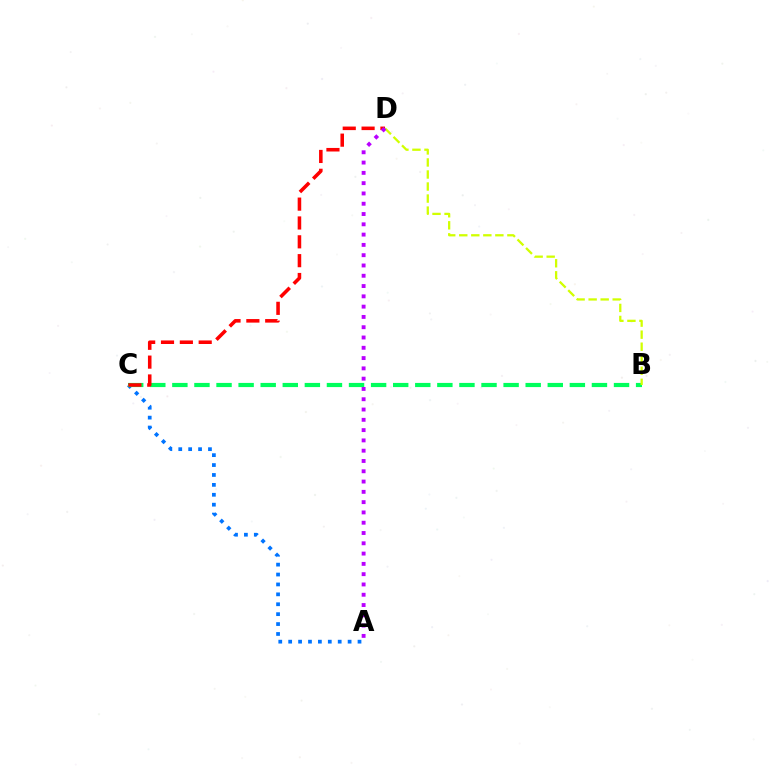{('A', 'C'): [{'color': '#0074ff', 'line_style': 'dotted', 'thickness': 2.69}], ('B', 'C'): [{'color': '#00ff5c', 'line_style': 'dashed', 'thickness': 3.0}], ('C', 'D'): [{'color': '#ff0000', 'line_style': 'dashed', 'thickness': 2.56}], ('B', 'D'): [{'color': '#d1ff00', 'line_style': 'dashed', 'thickness': 1.63}], ('A', 'D'): [{'color': '#b900ff', 'line_style': 'dotted', 'thickness': 2.8}]}